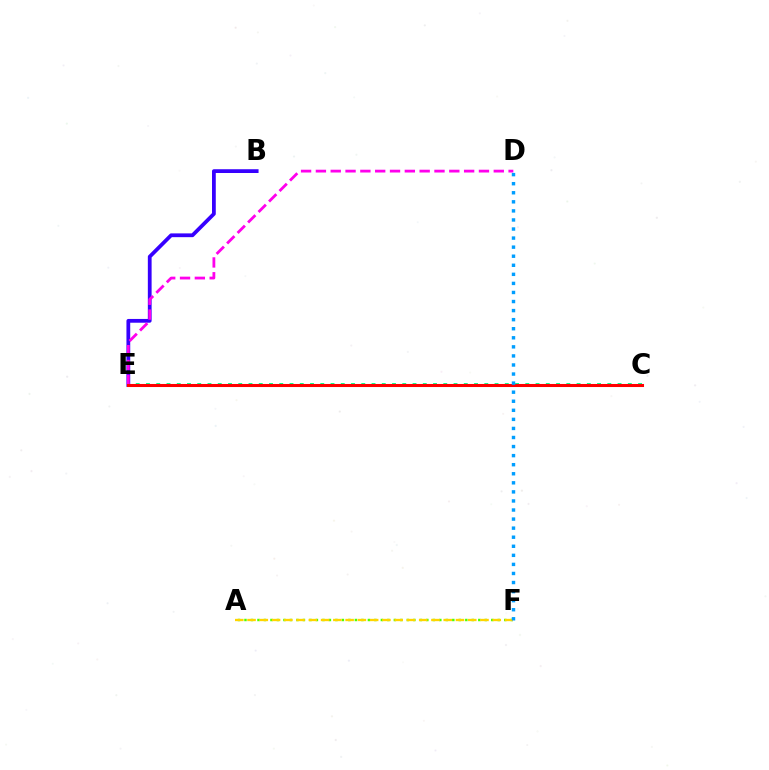{('B', 'E'): [{'color': '#3700ff', 'line_style': 'solid', 'thickness': 2.72}], ('C', 'E'): [{'color': '#00ff86', 'line_style': 'dotted', 'thickness': 2.79}, {'color': '#ff0000', 'line_style': 'solid', 'thickness': 2.21}], ('A', 'F'): [{'color': '#4fff00', 'line_style': 'dotted', 'thickness': 1.76}, {'color': '#ffd500', 'line_style': 'dashed', 'thickness': 1.67}], ('D', 'E'): [{'color': '#ff00ed', 'line_style': 'dashed', 'thickness': 2.01}], ('D', 'F'): [{'color': '#009eff', 'line_style': 'dotted', 'thickness': 2.46}]}